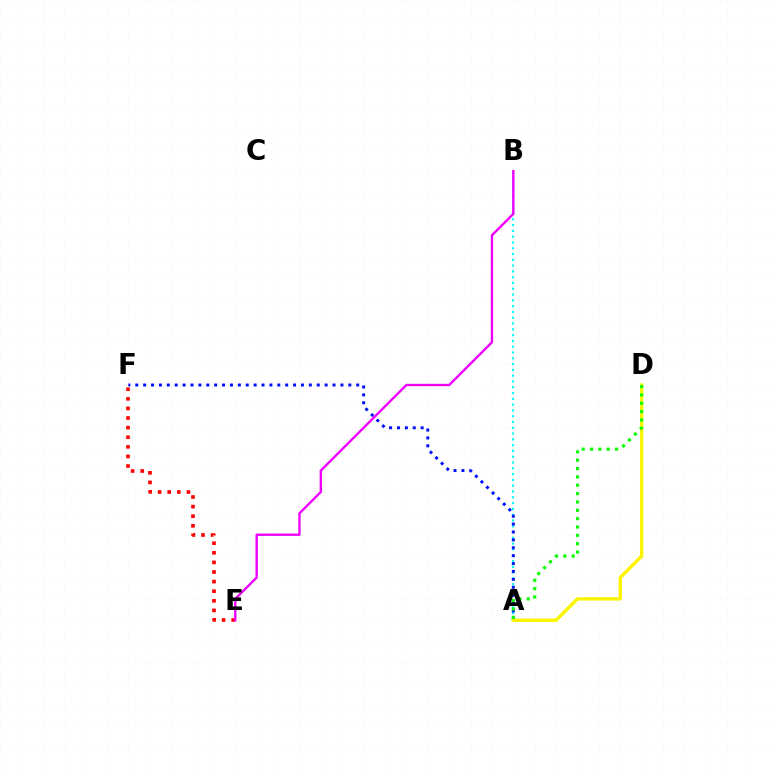{('A', 'B'): [{'color': '#00fff6', 'line_style': 'dotted', 'thickness': 1.57}], ('E', 'F'): [{'color': '#ff0000', 'line_style': 'dotted', 'thickness': 2.61}], ('A', 'F'): [{'color': '#0010ff', 'line_style': 'dotted', 'thickness': 2.14}], ('A', 'D'): [{'color': '#fcf500', 'line_style': 'solid', 'thickness': 2.42}, {'color': '#08ff00', 'line_style': 'dotted', 'thickness': 2.27}], ('B', 'E'): [{'color': '#ee00ff', 'line_style': 'solid', 'thickness': 1.71}]}